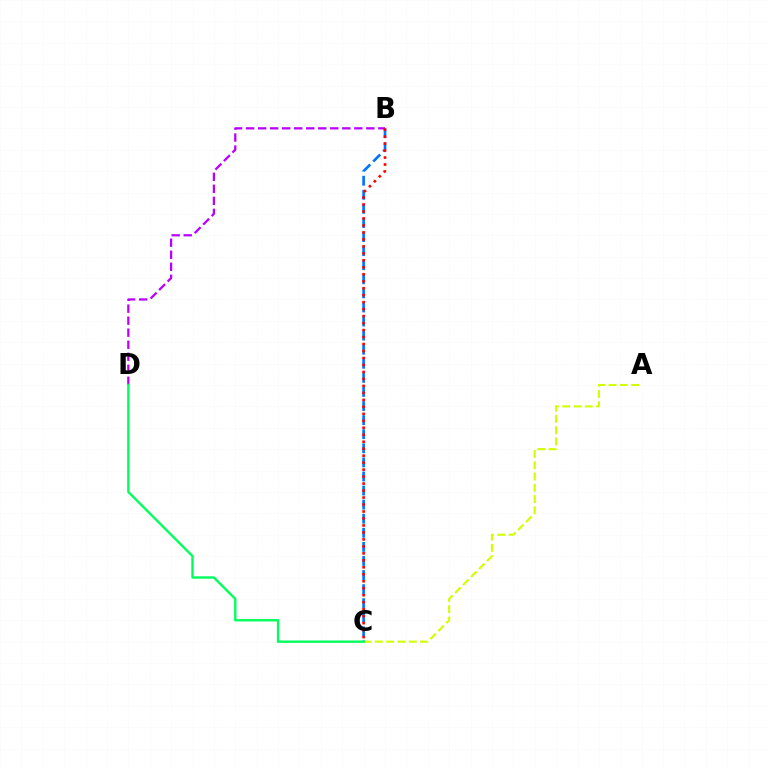{('A', 'C'): [{'color': '#d1ff00', 'line_style': 'dashed', 'thickness': 1.53}], ('B', 'C'): [{'color': '#0074ff', 'line_style': 'dashed', 'thickness': 1.91}, {'color': '#ff0000', 'line_style': 'dotted', 'thickness': 1.9}], ('B', 'D'): [{'color': '#b900ff', 'line_style': 'dashed', 'thickness': 1.63}], ('C', 'D'): [{'color': '#00ff5c', 'line_style': 'solid', 'thickness': 1.71}]}